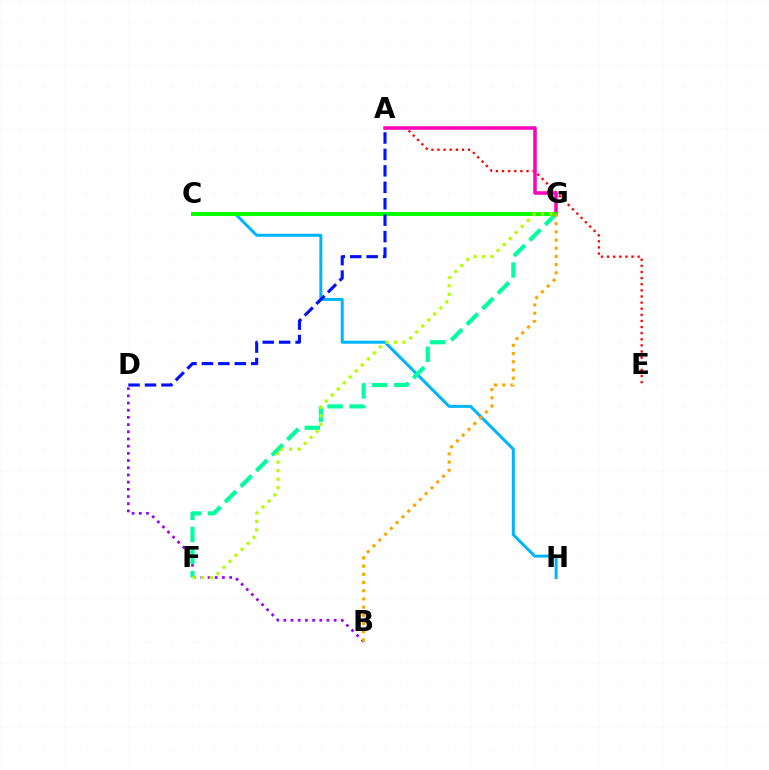{('C', 'H'): [{'color': '#00b5ff', 'line_style': 'solid', 'thickness': 2.16}], ('A', 'E'): [{'color': '#ff0000', 'line_style': 'dotted', 'thickness': 1.66}], ('B', 'D'): [{'color': '#9b00ff', 'line_style': 'dotted', 'thickness': 1.95}], ('A', 'G'): [{'color': '#ff00bd', 'line_style': 'solid', 'thickness': 2.53}], ('F', 'G'): [{'color': '#00ff9d', 'line_style': 'dashed', 'thickness': 3.0}, {'color': '#b3ff00', 'line_style': 'dotted', 'thickness': 2.31}], ('C', 'G'): [{'color': '#08ff00', 'line_style': 'solid', 'thickness': 2.86}], ('B', 'G'): [{'color': '#ffa500', 'line_style': 'dotted', 'thickness': 2.23}], ('A', 'D'): [{'color': '#0010ff', 'line_style': 'dashed', 'thickness': 2.23}]}